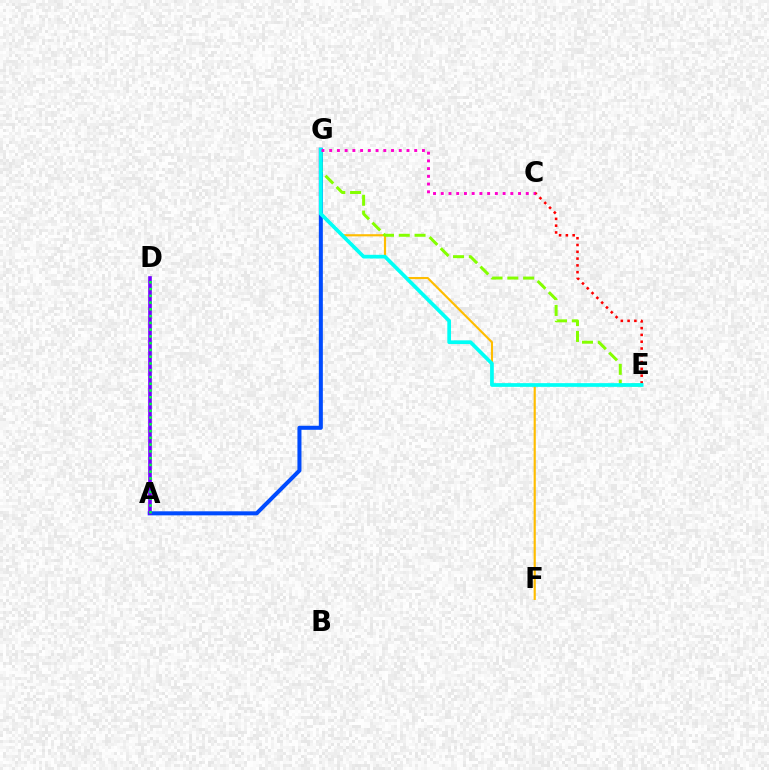{('A', 'G'): [{'color': '#004bff', 'line_style': 'solid', 'thickness': 2.9}], ('F', 'G'): [{'color': '#ffbd00', 'line_style': 'solid', 'thickness': 1.56}], ('A', 'D'): [{'color': '#7200ff', 'line_style': 'solid', 'thickness': 2.61}, {'color': '#00ff39', 'line_style': 'dotted', 'thickness': 1.84}], ('C', 'E'): [{'color': '#ff0000', 'line_style': 'dotted', 'thickness': 1.84}], ('E', 'G'): [{'color': '#84ff00', 'line_style': 'dashed', 'thickness': 2.14}, {'color': '#00fff6', 'line_style': 'solid', 'thickness': 2.67}], ('C', 'G'): [{'color': '#ff00cf', 'line_style': 'dotted', 'thickness': 2.1}]}